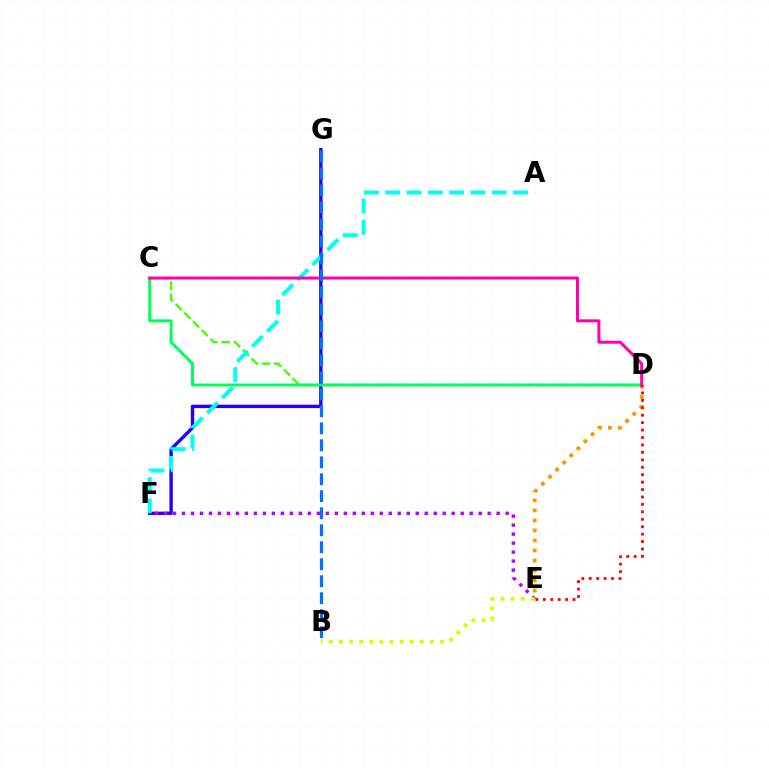{('F', 'G'): [{'color': '#2500ff', 'line_style': 'solid', 'thickness': 2.45}], ('C', 'D'): [{'color': '#3dff00', 'line_style': 'dashed', 'thickness': 1.67}, {'color': '#00ff5c', 'line_style': 'solid', 'thickness': 2.13}, {'color': '#ff00ac', 'line_style': 'solid', 'thickness': 2.16}], ('E', 'F'): [{'color': '#b900ff', 'line_style': 'dotted', 'thickness': 2.44}], ('A', 'F'): [{'color': '#00fff6', 'line_style': 'dashed', 'thickness': 2.89}], ('B', 'E'): [{'color': '#d1ff00', 'line_style': 'dotted', 'thickness': 2.74}], ('D', 'E'): [{'color': '#ff9400', 'line_style': 'dotted', 'thickness': 2.72}, {'color': '#ff0000', 'line_style': 'dotted', 'thickness': 2.02}], ('B', 'G'): [{'color': '#0074ff', 'line_style': 'dashed', 'thickness': 2.31}]}